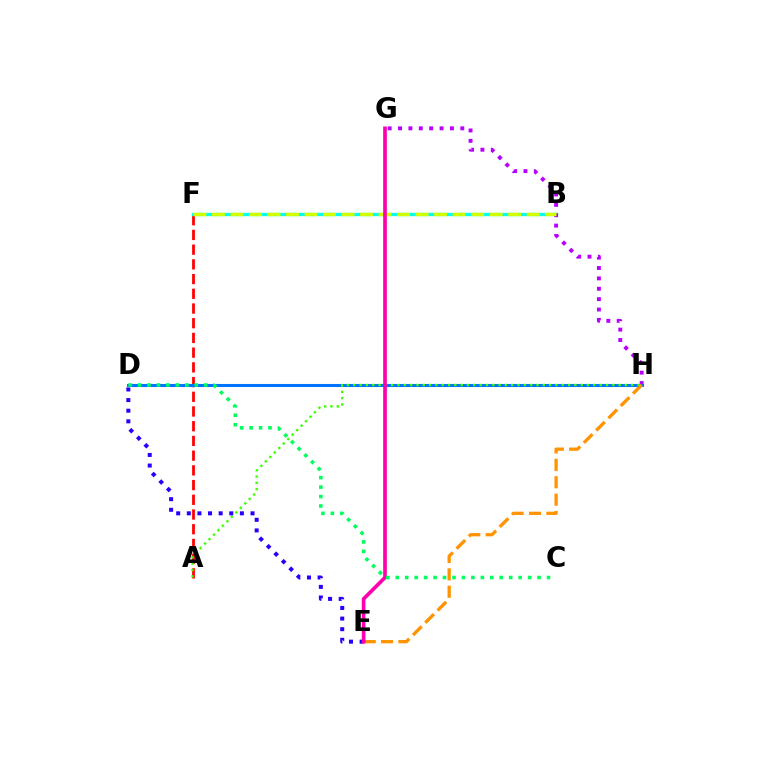{('A', 'F'): [{'color': '#ff0000', 'line_style': 'dashed', 'thickness': 2.0}], ('B', 'F'): [{'color': '#00fff6', 'line_style': 'solid', 'thickness': 2.37}, {'color': '#d1ff00', 'line_style': 'dashed', 'thickness': 2.51}], ('G', 'H'): [{'color': '#b900ff', 'line_style': 'dotted', 'thickness': 2.82}], ('D', 'H'): [{'color': '#0074ff', 'line_style': 'solid', 'thickness': 2.21}], ('A', 'H'): [{'color': '#3dff00', 'line_style': 'dotted', 'thickness': 1.72}], ('D', 'E'): [{'color': '#2500ff', 'line_style': 'dotted', 'thickness': 2.88}], ('E', 'H'): [{'color': '#ff9400', 'line_style': 'dashed', 'thickness': 2.36}], ('E', 'G'): [{'color': '#ff00ac', 'line_style': 'solid', 'thickness': 2.64}], ('C', 'D'): [{'color': '#00ff5c', 'line_style': 'dotted', 'thickness': 2.57}]}